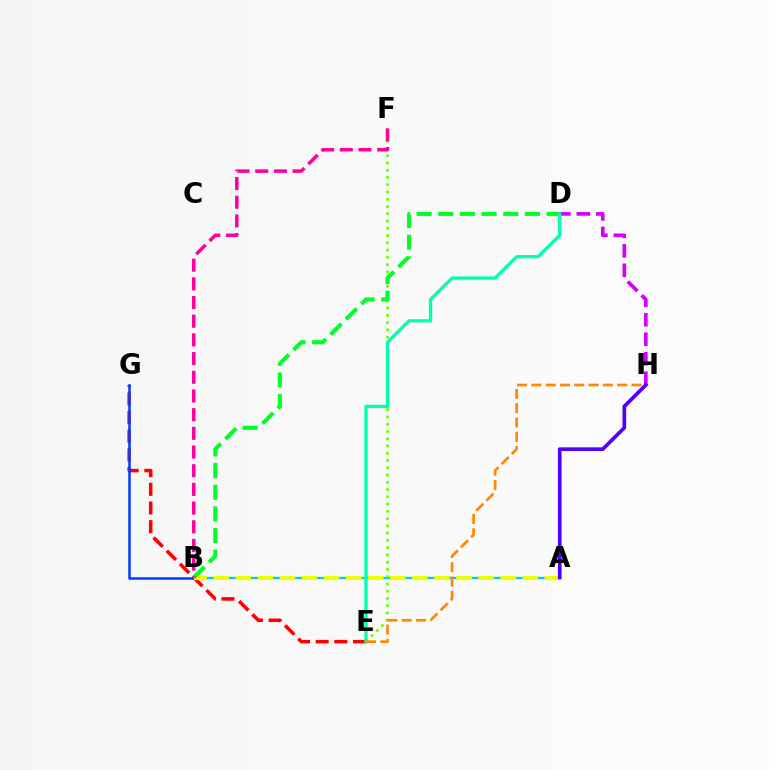{('A', 'B'): [{'color': '#00c7ff', 'line_style': 'solid', 'thickness': 1.65}, {'color': '#eeff00', 'line_style': 'dashed', 'thickness': 3.0}], ('E', 'F'): [{'color': '#66ff00', 'line_style': 'dotted', 'thickness': 1.97}], ('E', 'G'): [{'color': '#ff0000', 'line_style': 'dashed', 'thickness': 2.53}], ('B', 'G'): [{'color': '#003fff', 'line_style': 'solid', 'thickness': 1.83}], ('B', 'D'): [{'color': '#00ff27', 'line_style': 'dashed', 'thickness': 2.94}], ('D', 'H'): [{'color': '#d600ff', 'line_style': 'dashed', 'thickness': 2.65}], ('D', 'E'): [{'color': '#00ffaf', 'line_style': 'solid', 'thickness': 2.37}], ('E', 'H'): [{'color': '#ff8800', 'line_style': 'dashed', 'thickness': 1.94}], ('B', 'F'): [{'color': '#ff00a0', 'line_style': 'dashed', 'thickness': 2.54}], ('A', 'H'): [{'color': '#4f00ff', 'line_style': 'solid', 'thickness': 2.64}]}